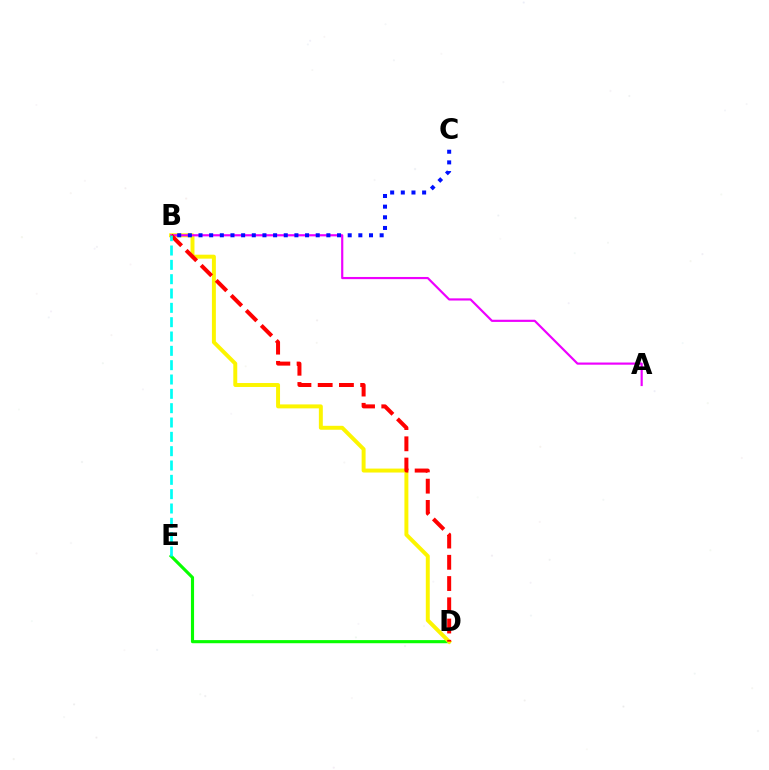{('D', 'E'): [{'color': '#08ff00', 'line_style': 'solid', 'thickness': 2.25}], ('B', 'D'): [{'color': '#fcf500', 'line_style': 'solid', 'thickness': 2.84}, {'color': '#ff0000', 'line_style': 'dashed', 'thickness': 2.89}], ('A', 'B'): [{'color': '#ee00ff', 'line_style': 'solid', 'thickness': 1.56}], ('B', 'E'): [{'color': '#00fff6', 'line_style': 'dashed', 'thickness': 1.95}], ('B', 'C'): [{'color': '#0010ff', 'line_style': 'dotted', 'thickness': 2.9}]}